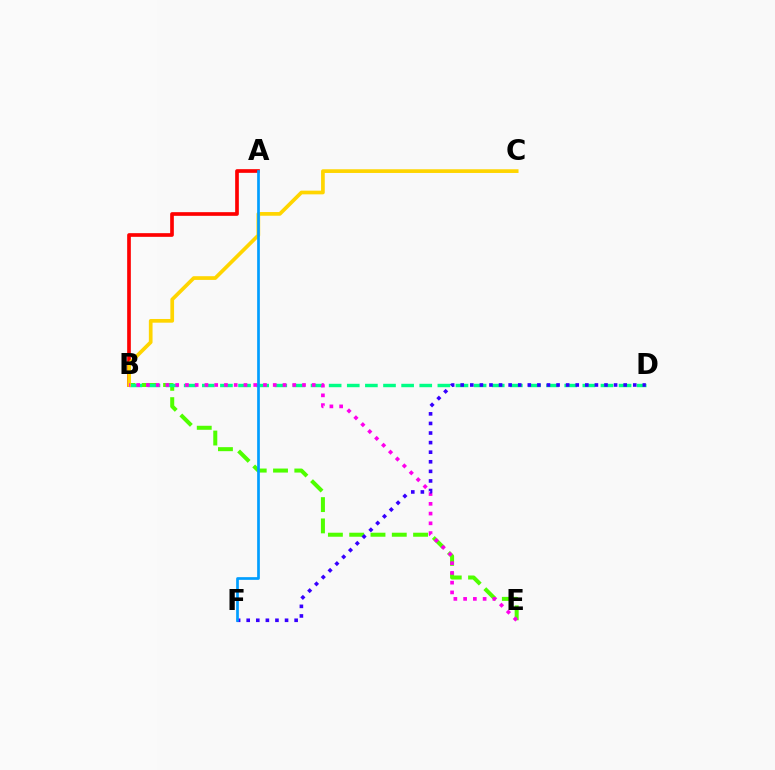{('A', 'B'): [{'color': '#ff0000', 'line_style': 'solid', 'thickness': 2.64}], ('B', 'E'): [{'color': '#4fff00', 'line_style': 'dashed', 'thickness': 2.89}, {'color': '#ff00ed', 'line_style': 'dotted', 'thickness': 2.65}], ('B', 'D'): [{'color': '#00ff86', 'line_style': 'dashed', 'thickness': 2.46}], ('B', 'C'): [{'color': '#ffd500', 'line_style': 'solid', 'thickness': 2.67}], ('D', 'F'): [{'color': '#3700ff', 'line_style': 'dotted', 'thickness': 2.6}], ('A', 'F'): [{'color': '#009eff', 'line_style': 'solid', 'thickness': 1.94}]}